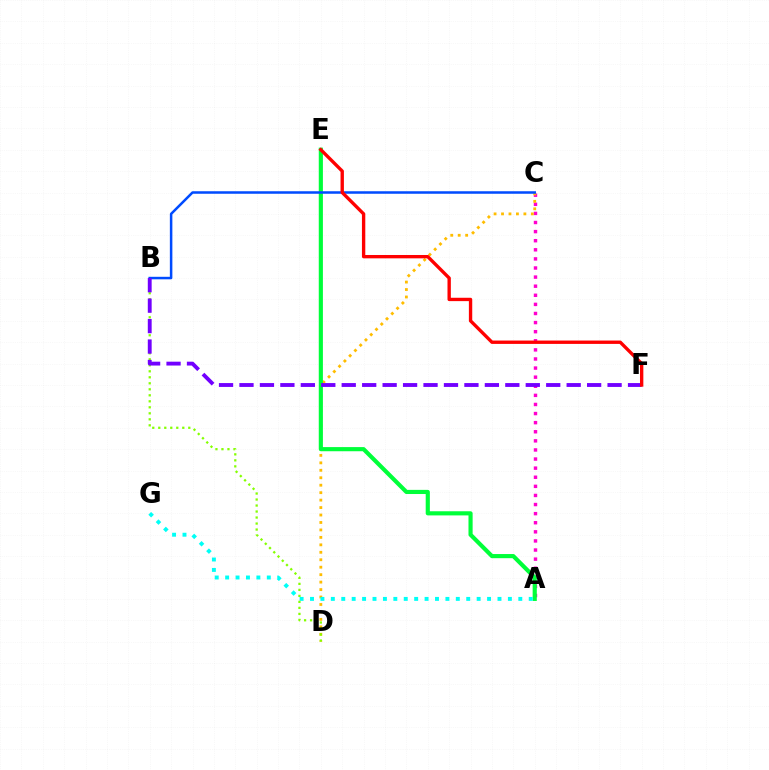{('A', 'C'): [{'color': '#ff00cf', 'line_style': 'dotted', 'thickness': 2.47}], ('C', 'D'): [{'color': '#ffbd00', 'line_style': 'dotted', 'thickness': 2.03}], ('A', 'E'): [{'color': '#00ff39', 'line_style': 'solid', 'thickness': 2.98}], ('A', 'G'): [{'color': '#00fff6', 'line_style': 'dotted', 'thickness': 2.83}], ('B', 'D'): [{'color': '#84ff00', 'line_style': 'dotted', 'thickness': 1.63}], ('B', 'C'): [{'color': '#004bff', 'line_style': 'solid', 'thickness': 1.81}], ('B', 'F'): [{'color': '#7200ff', 'line_style': 'dashed', 'thickness': 2.78}], ('E', 'F'): [{'color': '#ff0000', 'line_style': 'solid', 'thickness': 2.42}]}